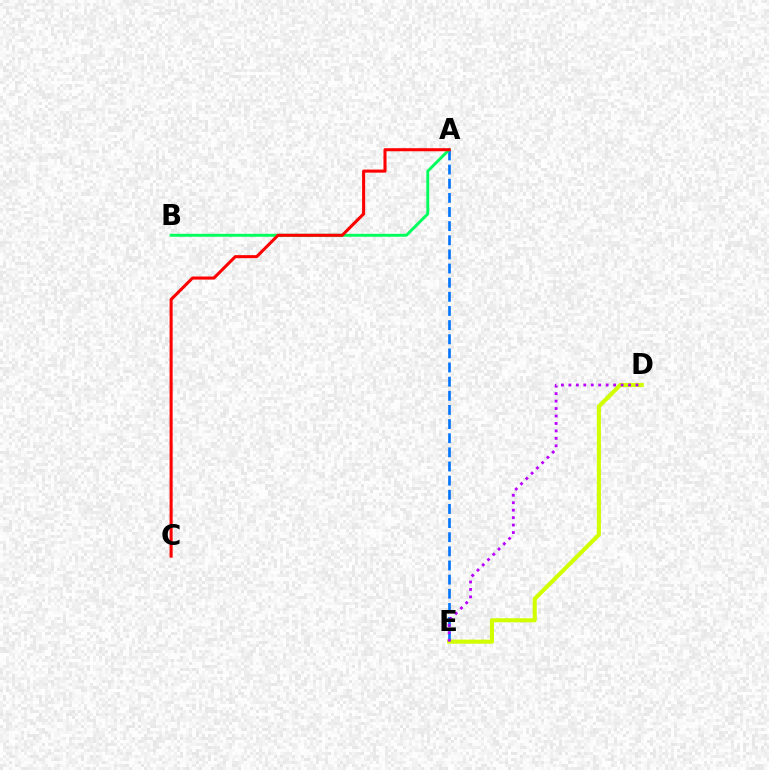{('D', 'E'): [{'color': '#d1ff00', 'line_style': 'solid', 'thickness': 2.94}, {'color': '#b900ff', 'line_style': 'dotted', 'thickness': 2.03}], ('A', 'E'): [{'color': '#0074ff', 'line_style': 'dashed', 'thickness': 1.92}], ('A', 'B'): [{'color': '#00ff5c', 'line_style': 'solid', 'thickness': 2.1}], ('A', 'C'): [{'color': '#ff0000', 'line_style': 'solid', 'thickness': 2.2}]}